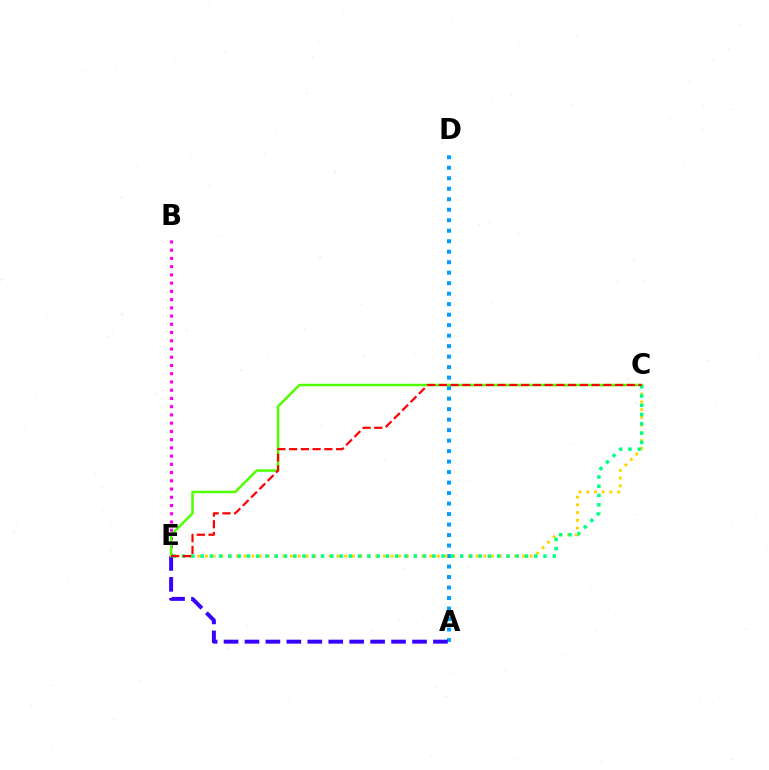{('A', 'D'): [{'color': '#009eff', 'line_style': 'dotted', 'thickness': 2.85}], ('C', 'E'): [{'color': '#ffd500', 'line_style': 'dotted', 'thickness': 2.1}, {'color': '#00ff86', 'line_style': 'dotted', 'thickness': 2.52}, {'color': '#4fff00', 'line_style': 'solid', 'thickness': 1.79}, {'color': '#ff0000', 'line_style': 'dashed', 'thickness': 1.6}], ('B', 'E'): [{'color': '#ff00ed', 'line_style': 'dotted', 'thickness': 2.24}], ('A', 'E'): [{'color': '#3700ff', 'line_style': 'dashed', 'thickness': 2.84}]}